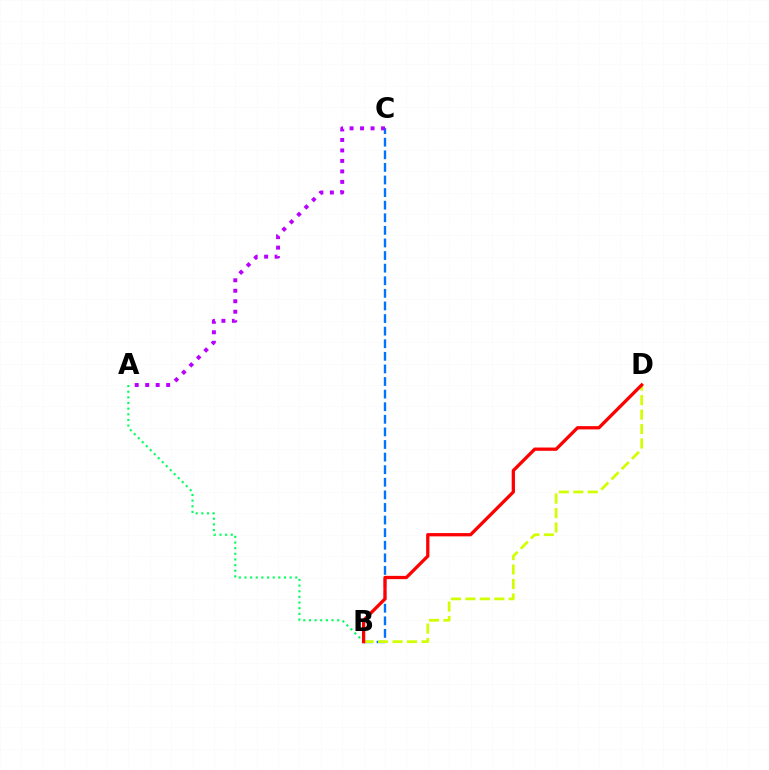{('B', 'C'): [{'color': '#0074ff', 'line_style': 'dashed', 'thickness': 1.71}], ('A', 'B'): [{'color': '#00ff5c', 'line_style': 'dotted', 'thickness': 1.53}], ('A', 'C'): [{'color': '#b900ff', 'line_style': 'dotted', 'thickness': 2.85}], ('B', 'D'): [{'color': '#d1ff00', 'line_style': 'dashed', 'thickness': 1.96}, {'color': '#ff0000', 'line_style': 'solid', 'thickness': 2.36}]}